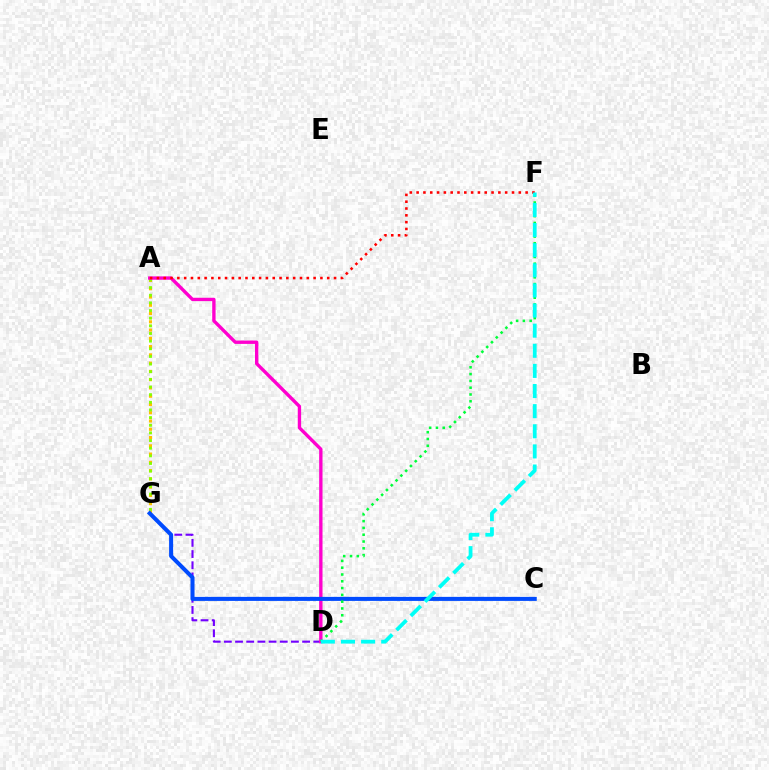{('A', 'G'): [{'color': '#ffbd00', 'line_style': 'dotted', 'thickness': 2.25}, {'color': '#84ff00', 'line_style': 'dotted', 'thickness': 2.08}], ('D', 'G'): [{'color': '#7200ff', 'line_style': 'dashed', 'thickness': 1.52}], ('A', 'D'): [{'color': '#ff00cf', 'line_style': 'solid', 'thickness': 2.42}], ('C', 'G'): [{'color': '#004bff', 'line_style': 'solid', 'thickness': 2.91}], ('A', 'F'): [{'color': '#ff0000', 'line_style': 'dotted', 'thickness': 1.85}], ('D', 'F'): [{'color': '#00ff39', 'line_style': 'dotted', 'thickness': 1.85}, {'color': '#00fff6', 'line_style': 'dashed', 'thickness': 2.73}]}